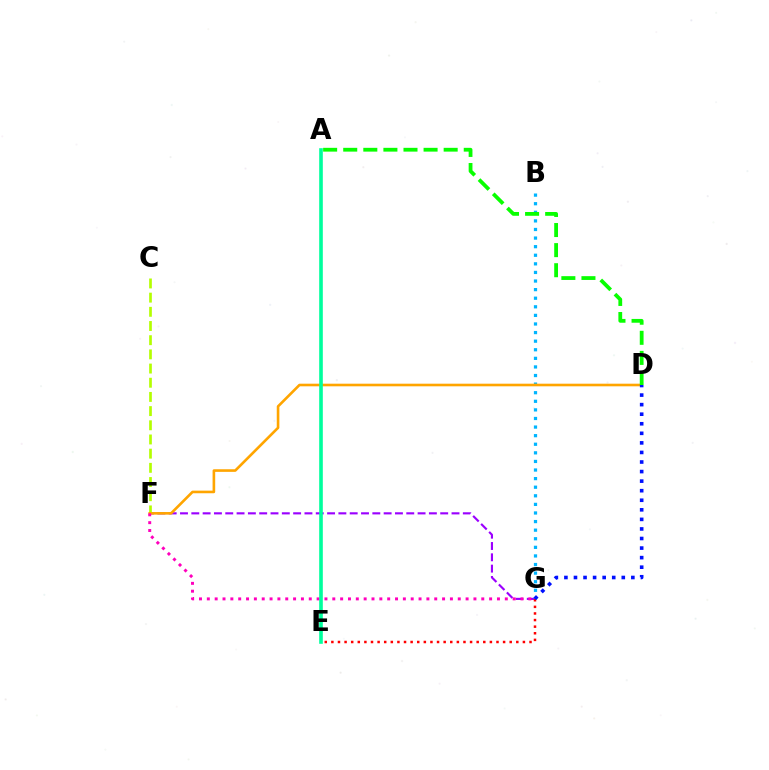{('F', 'G'): [{'color': '#9b00ff', 'line_style': 'dashed', 'thickness': 1.54}, {'color': '#ff00bd', 'line_style': 'dotted', 'thickness': 2.13}], ('C', 'F'): [{'color': '#b3ff00', 'line_style': 'dashed', 'thickness': 1.93}], ('B', 'G'): [{'color': '#00b5ff', 'line_style': 'dotted', 'thickness': 2.33}], ('D', 'F'): [{'color': '#ffa500', 'line_style': 'solid', 'thickness': 1.89}], ('E', 'G'): [{'color': '#ff0000', 'line_style': 'dotted', 'thickness': 1.79}], ('A', 'E'): [{'color': '#00ff9d', 'line_style': 'solid', 'thickness': 2.61}], ('D', 'G'): [{'color': '#0010ff', 'line_style': 'dotted', 'thickness': 2.6}], ('A', 'D'): [{'color': '#08ff00', 'line_style': 'dashed', 'thickness': 2.73}]}